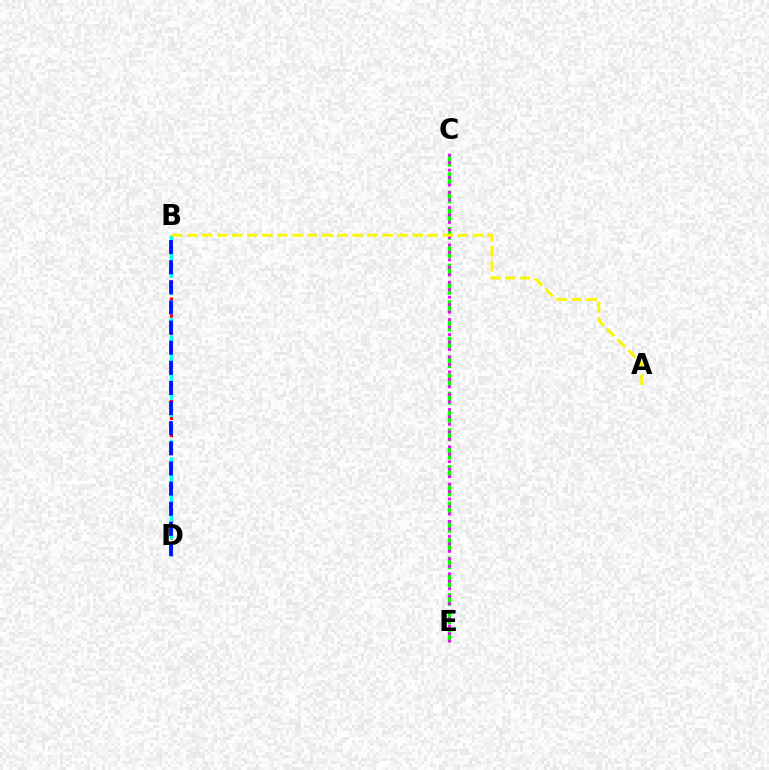{('B', 'D'): [{'color': '#ff0000', 'line_style': 'dotted', 'thickness': 2.32}, {'color': '#00fff6', 'line_style': 'dashed', 'thickness': 2.37}, {'color': '#0010ff', 'line_style': 'dashed', 'thickness': 2.73}], ('C', 'E'): [{'color': '#08ff00', 'line_style': 'dashed', 'thickness': 2.49}, {'color': '#ee00ff', 'line_style': 'dotted', 'thickness': 2.03}], ('A', 'B'): [{'color': '#fcf500', 'line_style': 'dashed', 'thickness': 2.04}]}